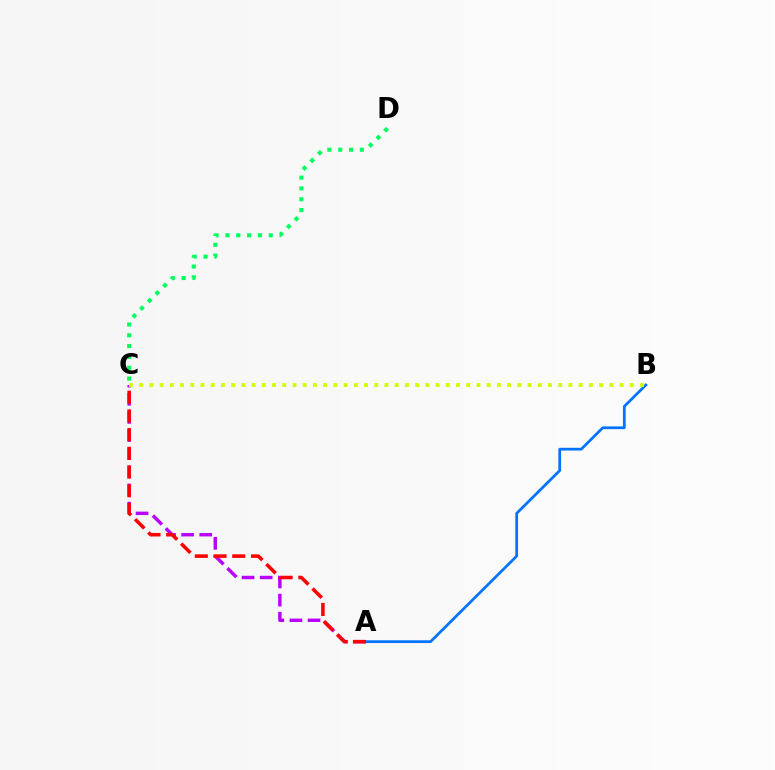{('A', 'B'): [{'color': '#0074ff', 'line_style': 'solid', 'thickness': 1.98}], ('A', 'C'): [{'color': '#b900ff', 'line_style': 'dashed', 'thickness': 2.46}, {'color': '#ff0000', 'line_style': 'dashed', 'thickness': 2.54}], ('B', 'C'): [{'color': '#d1ff00', 'line_style': 'dotted', 'thickness': 2.78}], ('C', 'D'): [{'color': '#00ff5c', 'line_style': 'dotted', 'thickness': 2.94}]}